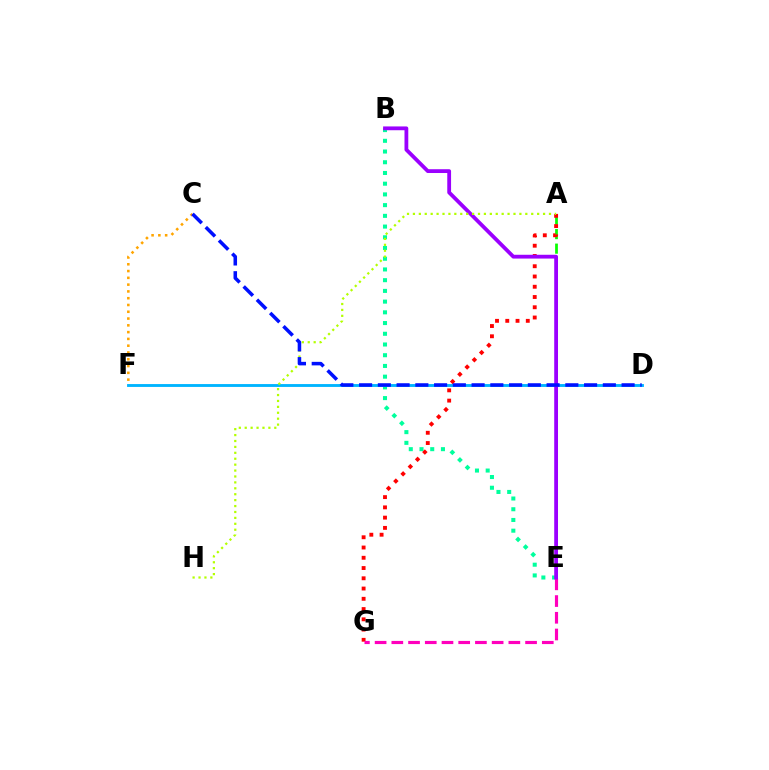{('B', 'E'): [{'color': '#00ff9d', 'line_style': 'dotted', 'thickness': 2.91}, {'color': '#9b00ff', 'line_style': 'solid', 'thickness': 2.73}], ('D', 'F'): [{'color': '#00b5ff', 'line_style': 'solid', 'thickness': 2.07}], ('A', 'E'): [{'color': '#08ff00', 'line_style': 'dashed', 'thickness': 1.97}], ('A', 'G'): [{'color': '#ff0000', 'line_style': 'dotted', 'thickness': 2.79}], ('E', 'G'): [{'color': '#ff00bd', 'line_style': 'dashed', 'thickness': 2.27}], ('A', 'H'): [{'color': '#b3ff00', 'line_style': 'dotted', 'thickness': 1.61}], ('C', 'F'): [{'color': '#ffa500', 'line_style': 'dotted', 'thickness': 1.84}], ('C', 'D'): [{'color': '#0010ff', 'line_style': 'dashed', 'thickness': 2.55}]}